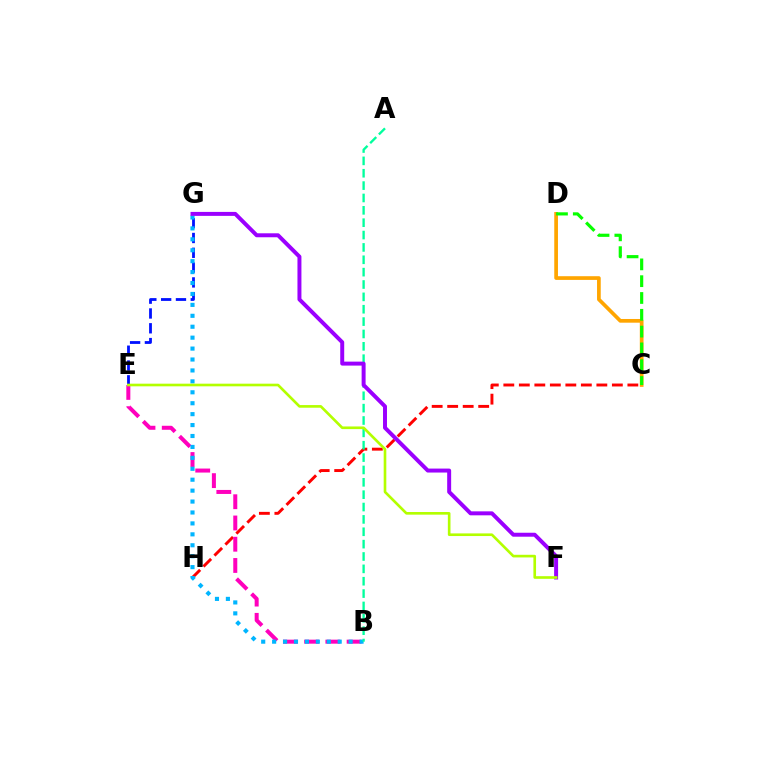{('C', 'D'): [{'color': '#ffa500', 'line_style': 'solid', 'thickness': 2.67}, {'color': '#08ff00', 'line_style': 'dashed', 'thickness': 2.28}], ('E', 'G'): [{'color': '#0010ff', 'line_style': 'dashed', 'thickness': 2.01}], ('C', 'H'): [{'color': '#ff0000', 'line_style': 'dashed', 'thickness': 2.11}], ('B', 'E'): [{'color': '#ff00bd', 'line_style': 'dashed', 'thickness': 2.89}], ('B', 'G'): [{'color': '#00b5ff', 'line_style': 'dotted', 'thickness': 2.97}], ('A', 'B'): [{'color': '#00ff9d', 'line_style': 'dashed', 'thickness': 1.68}], ('F', 'G'): [{'color': '#9b00ff', 'line_style': 'solid', 'thickness': 2.85}], ('E', 'F'): [{'color': '#b3ff00', 'line_style': 'solid', 'thickness': 1.9}]}